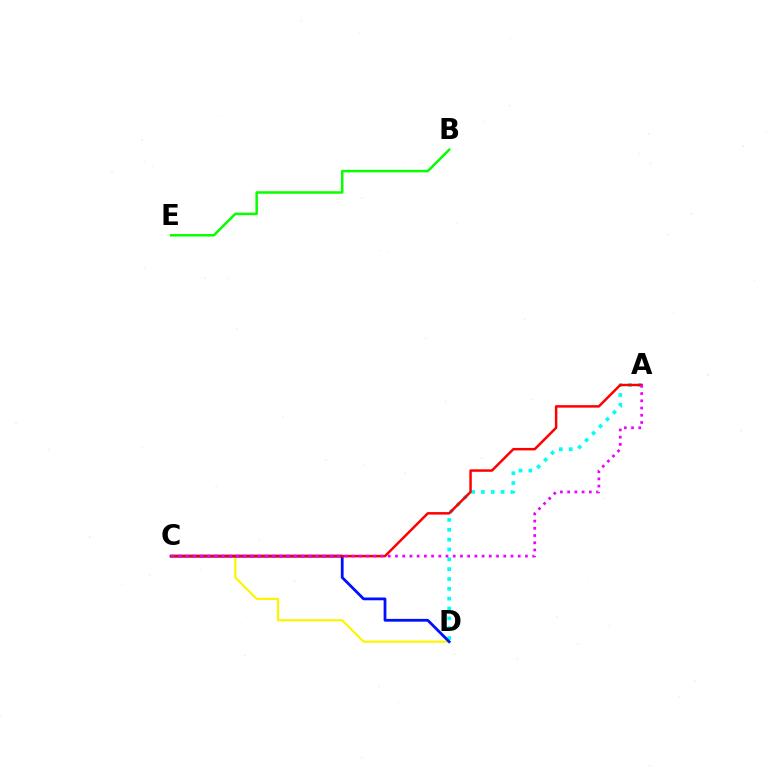{('C', 'D'): [{'color': '#fcf500', 'line_style': 'solid', 'thickness': 1.57}, {'color': '#0010ff', 'line_style': 'solid', 'thickness': 2.01}], ('A', 'D'): [{'color': '#00fff6', 'line_style': 'dotted', 'thickness': 2.67}], ('B', 'E'): [{'color': '#08ff00', 'line_style': 'solid', 'thickness': 1.81}], ('A', 'C'): [{'color': '#ff0000', 'line_style': 'solid', 'thickness': 1.79}, {'color': '#ee00ff', 'line_style': 'dotted', 'thickness': 1.96}]}